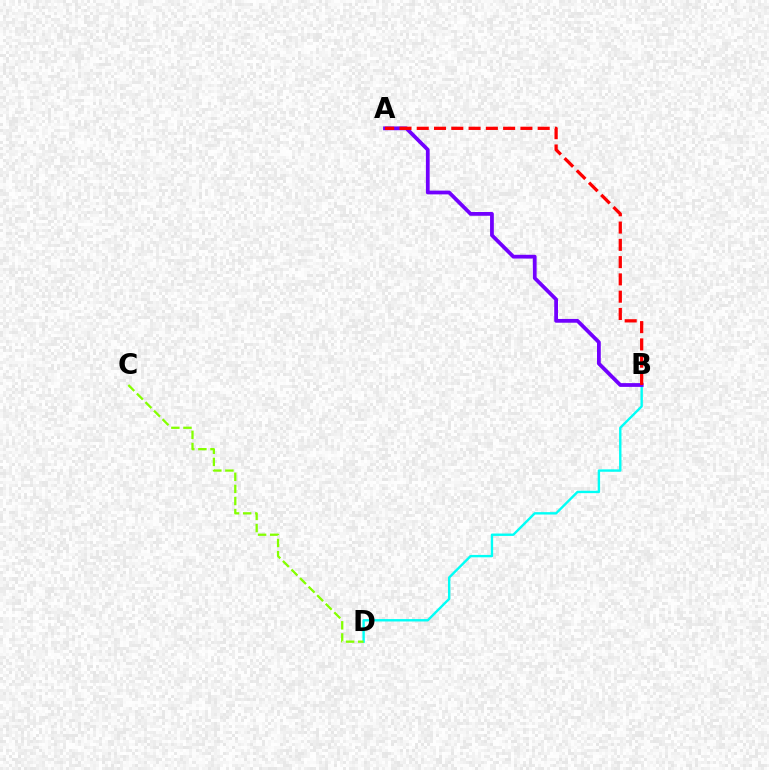{('B', 'D'): [{'color': '#00fff6', 'line_style': 'solid', 'thickness': 1.72}], ('C', 'D'): [{'color': '#84ff00', 'line_style': 'dashed', 'thickness': 1.64}], ('A', 'B'): [{'color': '#7200ff', 'line_style': 'solid', 'thickness': 2.71}, {'color': '#ff0000', 'line_style': 'dashed', 'thickness': 2.35}]}